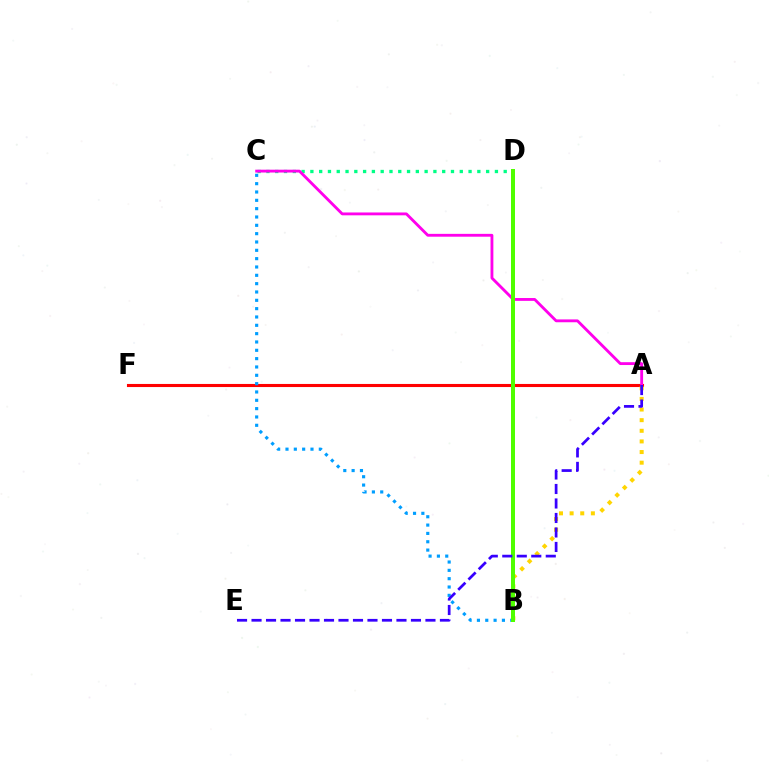{('C', 'D'): [{'color': '#00ff86', 'line_style': 'dotted', 'thickness': 2.39}], ('A', 'F'): [{'color': '#ff0000', 'line_style': 'solid', 'thickness': 2.23}], ('A', 'B'): [{'color': '#ffd500', 'line_style': 'dotted', 'thickness': 2.89}], ('B', 'C'): [{'color': '#009eff', 'line_style': 'dotted', 'thickness': 2.26}], ('A', 'C'): [{'color': '#ff00ed', 'line_style': 'solid', 'thickness': 2.05}], ('B', 'D'): [{'color': '#4fff00', 'line_style': 'solid', 'thickness': 2.88}], ('A', 'E'): [{'color': '#3700ff', 'line_style': 'dashed', 'thickness': 1.97}]}